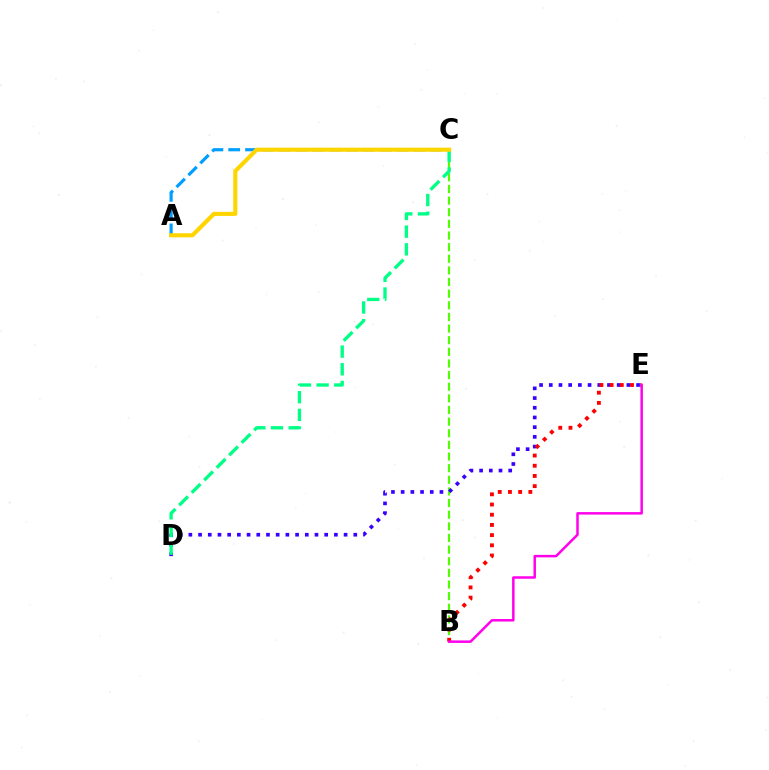{('B', 'C'): [{'color': '#4fff00', 'line_style': 'dashed', 'thickness': 1.58}], ('D', 'E'): [{'color': '#3700ff', 'line_style': 'dotted', 'thickness': 2.64}], ('A', 'C'): [{'color': '#009eff', 'line_style': 'dashed', 'thickness': 2.28}, {'color': '#ffd500', 'line_style': 'solid', 'thickness': 2.97}], ('C', 'D'): [{'color': '#00ff86', 'line_style': 'dashed', 'thickness': 2.4}], ('B', 'E'): [{'color': '#ff0000', 'line_style': 'dotted', 'thickness': 2.77}, {'color': '#ff00ed', 'line_style': 'solid', 'thickness': 1.79}]}